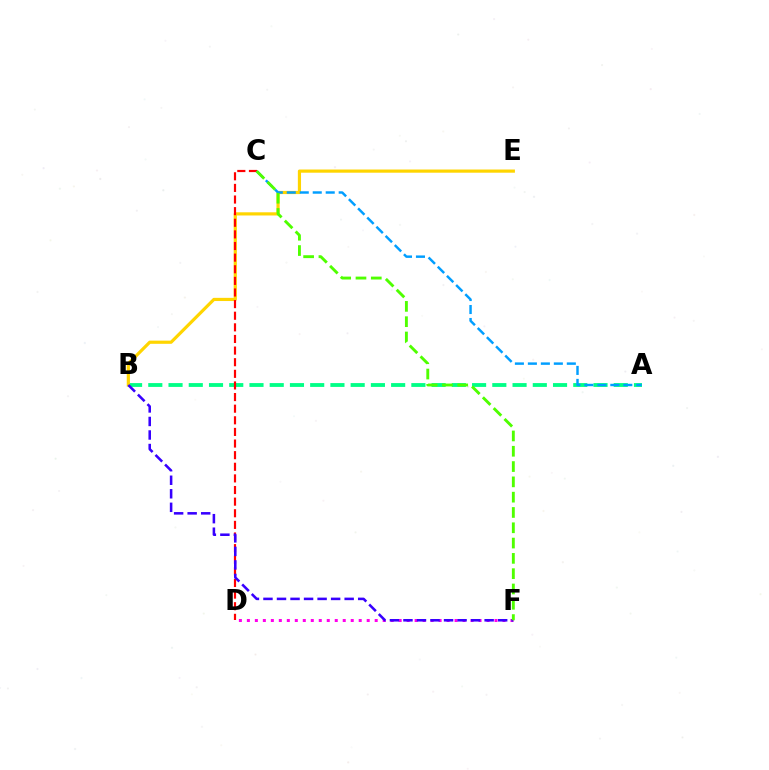{('A', 'B'): [{'color': '#00ff86', 'line_style': 'dashed', 'thickness': 2.75}], ('D', 'F'): [{'color': '#ff00ed', 'line_style': 'dotted', 'thickness': 2.17}], ('B', 'E'): [{'color': '#ffd500', 'line_style': 'solid', 'thickness': 2.29}], ('C', 'D'): [{'color': '#ff0000', 'line_style': 'dashed', 'thickness': 1.58}], ('B', 'F'): [{'color': '#3700ff', 'line_style': 'dashed', 'thickness': 1.84}], ('A', 'C'): [{'color': '#009eff', 'line_style': 'dashed', 'thickness': 1.76}], ('C', 'F'): [{'color': '#4fff00', 'line_style': 'dashed', 'thickness': 2.08}]}